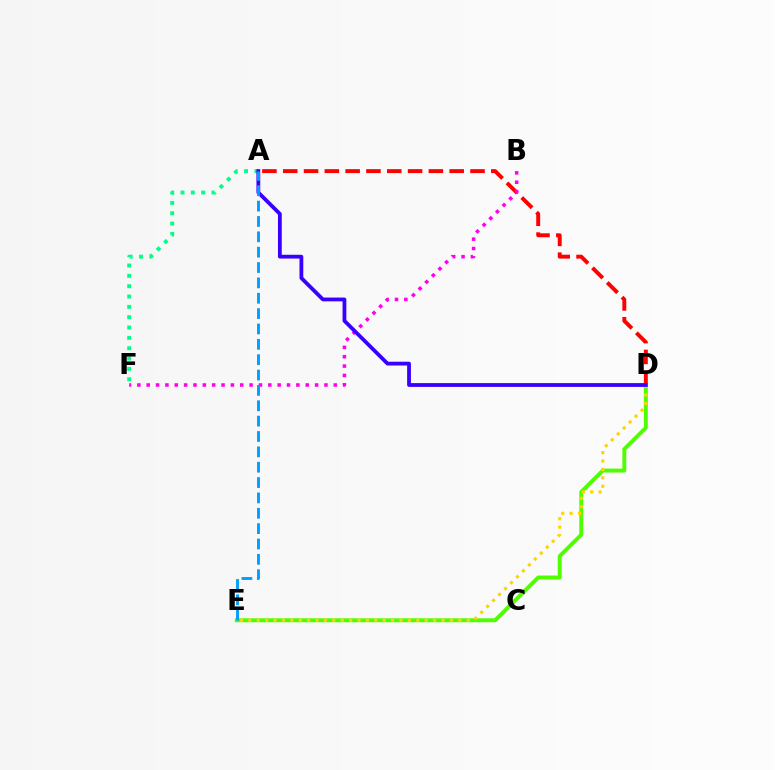{('A', 'D'): [{'color': '#ff0000', 'line_style': 'dashed', 'thickness': 2.83}, {'color': '#3700ff', 'line_style': 'solid', 'thickness': 2.73}], ('A', 'F'): [{'color': '#00ff86', 'line_style': 'dotted', 'thickness': 2.81}], ('D', 'E'): [{'color': '#4fff00', 'line_style': 'solid', 'thickness': 2.83}, {'color': '#ffd500', 'line_style': 'dotted', 'thickness': 2.28}], ('B', 'F'): [{'color': '#ff00ed', 'line_style': 'dotted', 'thickness': 2.54}], ('A', 'E'): [{'color': '#009eff', 'line_style': 'dashed', 'thickness': 2.09}]}